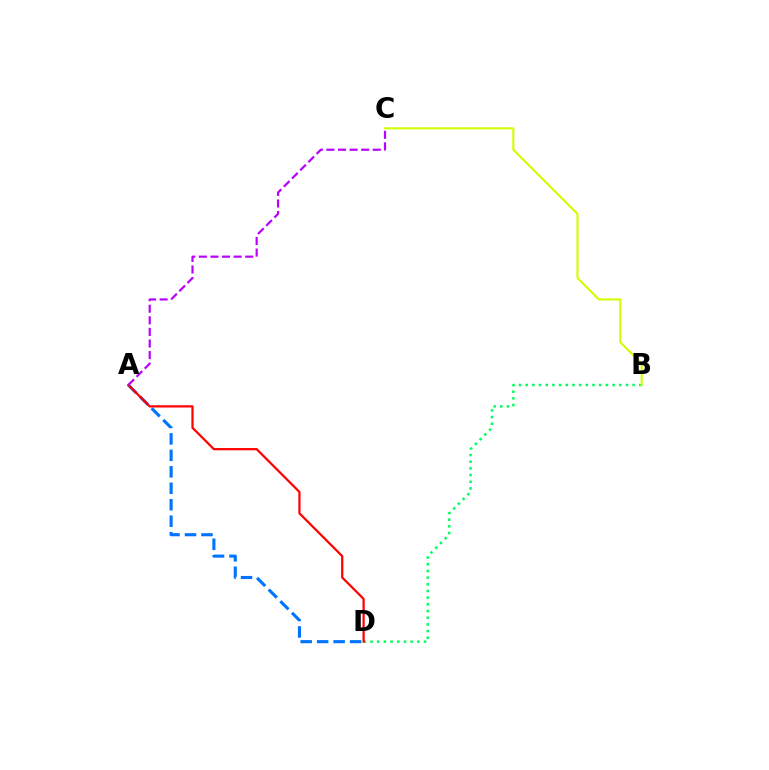{('A', 'D'): [{'color': '#0074ff', 'line_style': 'dashed', 'thickness': 2.24}, {'color': '#ff0000', 'line_style': 'solid', 'thickness': 1.6}], ('B', 'D'): [{'color': '#00ff5c', 'line_style': 'dotted', 'thickness': 1.82}], ('B', 'C'): [{'color': '#d1ff00', 'line_style': 'solid', 'thickness': 1.51}], ('A', 'C'): [{'color': '#b900ff', 'line_style': 'dashed', 'thickness': 1.57}]}